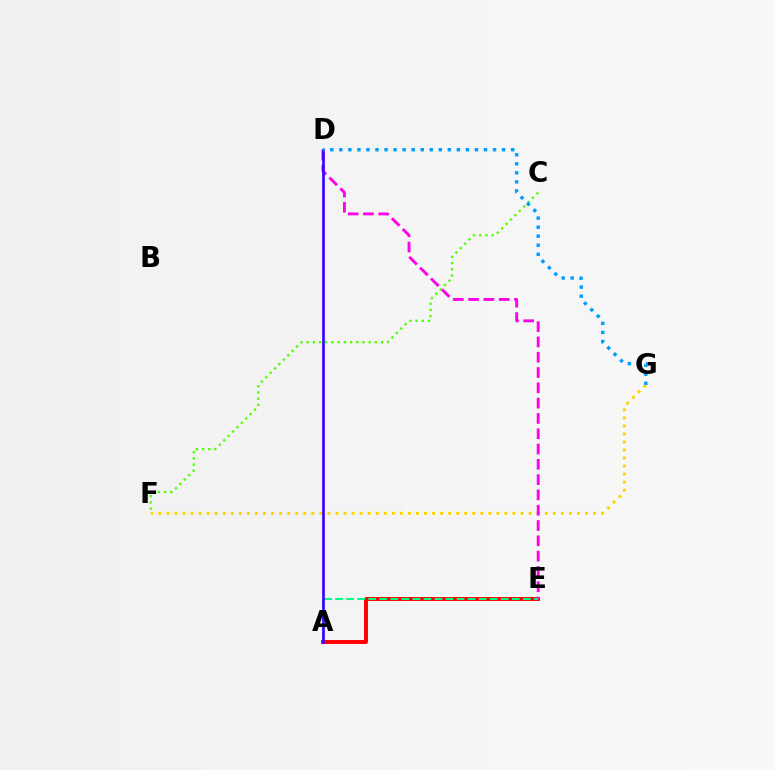{('F', 'G'): [{'color': '#ffd500', 'line_style': 'dotted', 'thickness': 2.19}], ('A', 'E'): [{'color': '#ff0000', 'line_style': 'solid', 'thickness': 2.83}, {'color': '#00ff86', 'line_style': 'dashed', 'thickness': 1.5}], ('D', 'E'): [{'color': '#ff00ed', 'line_style': 'dashed', 'thickness': 2.08}], ('C', 'F'): [{'color': '#4fff00', 'line_style': 'dotted', 'thickness': 1.68}], ('A', 'D'): [{'color': '#3700ff', 'line_style': 'solid', 'thickness': 1.92}], ('D', 'G'): [{'color': '#009eff', 'line_style': 'dotted', 'thickness': 2.46}]}